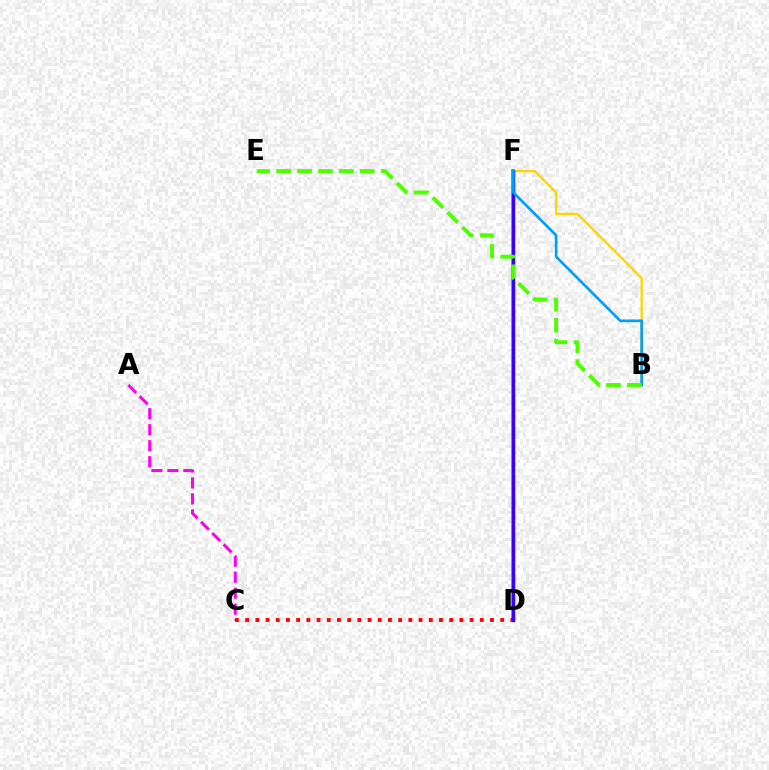{('A', 'C'): [{'color': '#ff00ed', 'line_style': 'dashed', 'thickness': 2.17}], ('D', 'F'): [{'color': '#00ff86', 'line_style': 'solid', 'thickness': 2.93}, {'color': '#3700ff', 'line_style': 'solid', 'thickness': 2.43}], ('B', 'F'): [{'color': '#ffd500', 'line_style': 'solid', 'thickness': 1.68}, {'color': '#009eff', 'line_style': 'solid', 'thickness': 1.93}], ('C', 'D'): [{'color': '#ff0000', 'line_style': 'dotted', 'thickness': 2.77}], ('B', 'E'): [{'color': '#4fff00', 'line_style': 'dashed', 'thickness': 2.84}]}